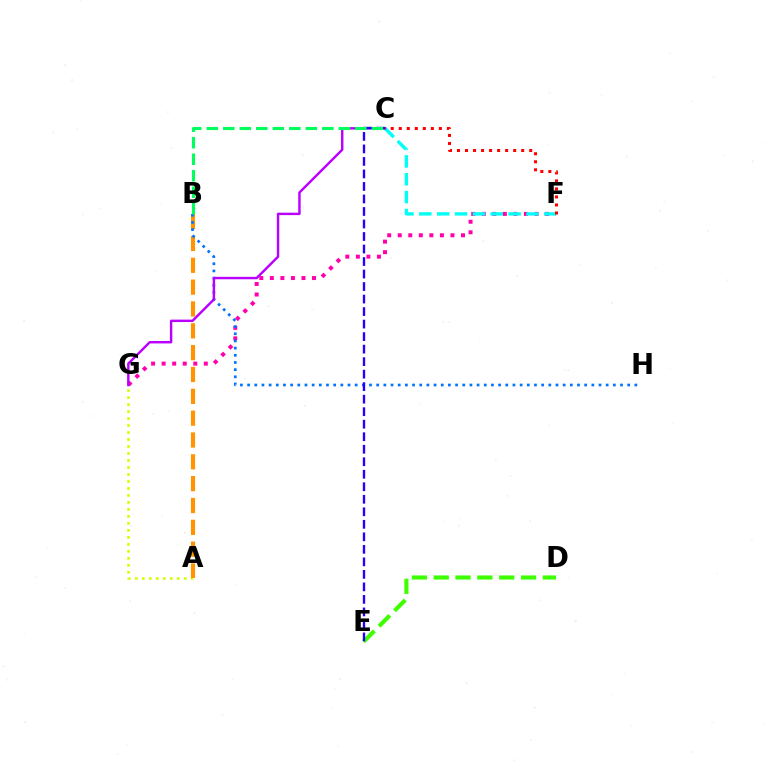{('F', 'G'): [{'color': '#ff00ac', 'line_style': 'dotted', 'thickness': 2.86}], ('A', 'G'): [{'color': '#d1ff00', 'line_style': 'dotted', 'thickness': 1.9}], ('C', 'F'): [{'color': '#00fff6', 'line_style': 'dashed', 'thickness': 2.43}, {'color': '#ff0000', 'line_style': 'dotted', 'thickness': 2.18}], ('D', 'E'): [{'color': '#3dff00', 'line_style': 'dashed', 'thickness': 2.96}], ('A', 'B'): [{'color': '#ff9400', 'line_style': 'dashed', 'thickness': 2.97}], ('B', 'H'): [{'color': '#0074ff', 'line_style': 'dotted', 'thickness': 1.95}], ('C', 'G'): [{'color': '#b900ff', 'line_style': 'solid', 'thickness': 1.74}], ('C', 'E'): [{'color': '#2500ff', 'line_style': 'dashed', 'thickness': 1.7}], ('B', 'C'): [{'color': '#00ff5c', 'line_style': 'dashed', 'thickness': 2.24}]}